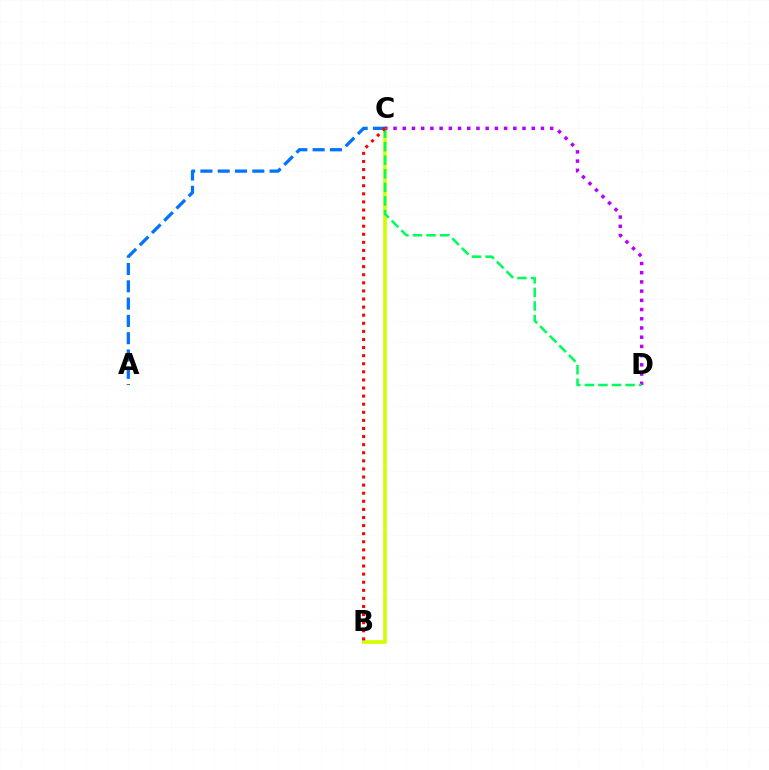{('B', 'C'): [{'color': '#d1ff00', 'line_style': 'solid', 'thickness': 2.64}, {'color': '#ff0000', 'line_style': 'dotted', 'thickness': 2.2}], ('C', 'D'): [{'color': '#b900ff', 'line_style': 'dotted', 'thickness': 2.5}, {'color': '#00ff5c', 'line_style': 'dashed', 'thickness': 1.84}], ('A', 'C'): [{'color': '#0074ff', 'line_style': 'dashed', 'thickness': 2.35}]}